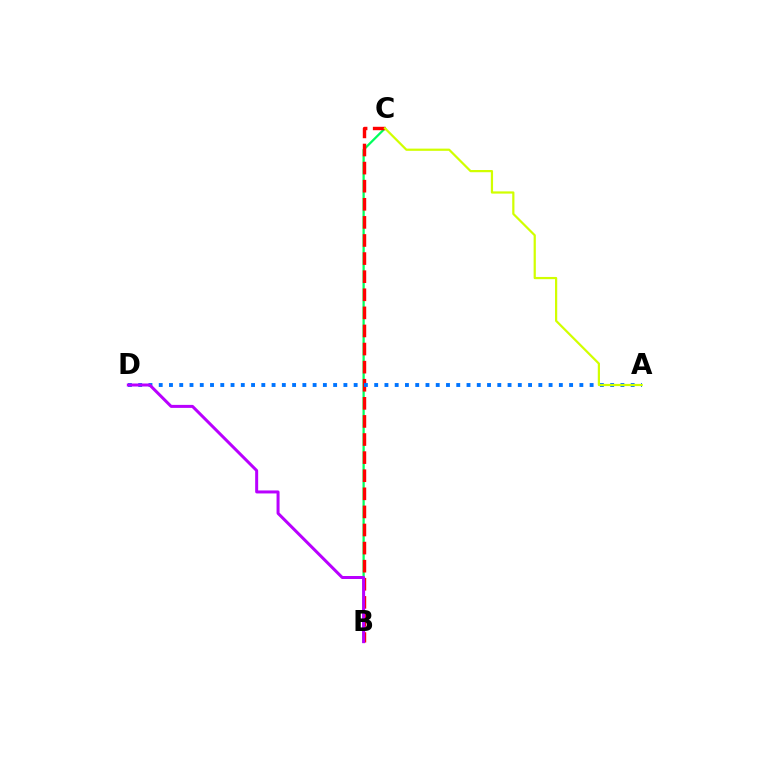{('B', 'C'): [{'color': '#00ff5c', 'line_style': 'solid', 'thickness': 1.62}, {'color': '#ff0000', 'line_style': 'dashed', 'thickness': 2.46}], ('A', 'D'): [{'color': '#0074ff', 'line_style': 'dotted', 'thickness': 2.79}], ('A', 'C'): [{'color': '#d1ff00', 'line_style': 'solid', 'thickness': 1.6}], ('B', 'D'): [{'color': '#b900ff', 'line_style': 'solid', 'thickness': 2.16}]}